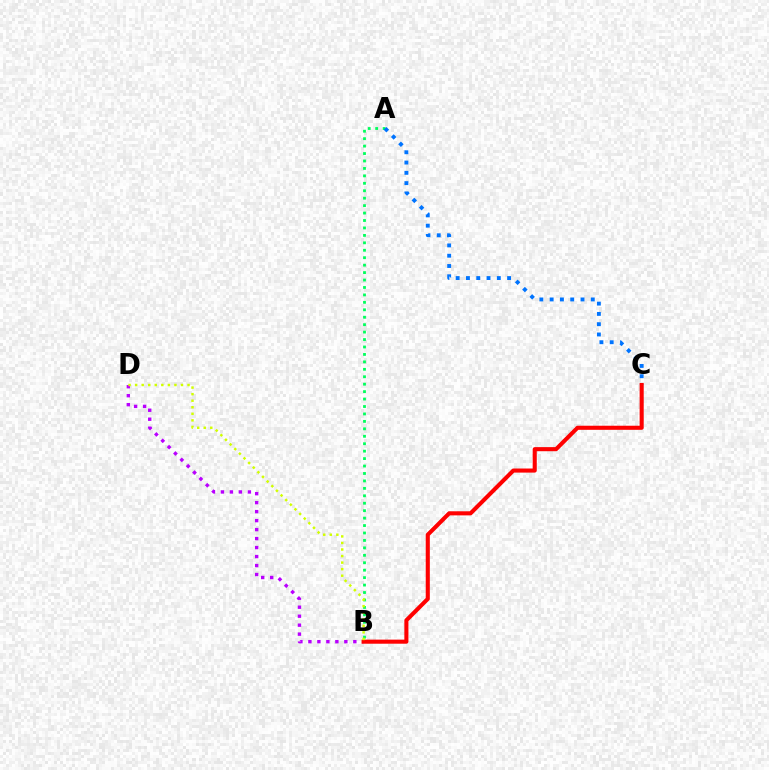{('A', 'B'): [{'color': '#00ff5c', 'line_style': 'dotted', 'thickness': 2.02}], ('B', 'D'): [{'color': '#b900ff', 'line_style': 'dotted', 'thickness': 2.44}, {'color': '#d1ff00', 'line_style': 'dotted', 'thickness': 1.78}], ('A', 'C'): [{'color': '#0074ff', 'line_style': 'dotted', 'thickness': 2.79}], ('B', 'C'): [{'color': '#ff0000', 'line_style': 'solid', 'thickness': 2.94}]}